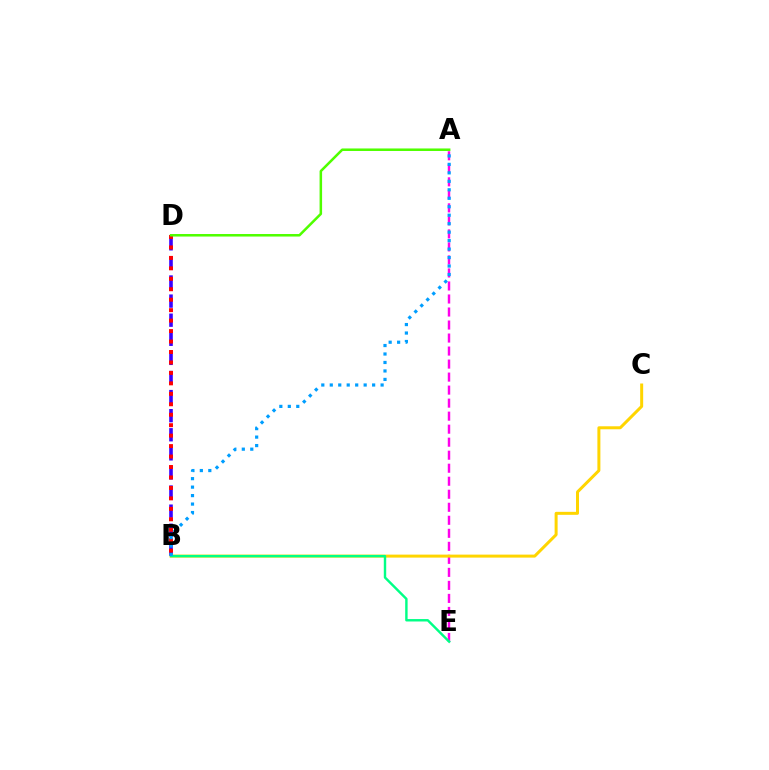{('B', 'D'): [{'color': '#3700ff', 'line_style': 'dashed', 'thickness': 2.59}, {'color': '#ff0000', 'line_style': 'dotted', 'thickness': 2.84}], ('A', 'E'): [{'color': '#ff00ed', 'line_style': 'dashed', 'thickness': 1.77}], ('B', 'C'): [{'color': '#ffd500', 'line_style': 'solid', 'thickness': 2.16}], ('B', 'E'): [{'color': '#00ff86', 'line_style': 'solid', 'thickness': 1.74}], ('A', 'D'): [{'color': '#4fff00', 'line_style': 'solid', 'thickness': 1.82}], ('A', 'B'): [{'color': '#009eff', 'line_style': 'dotted', 'thickness': 2.3}]}